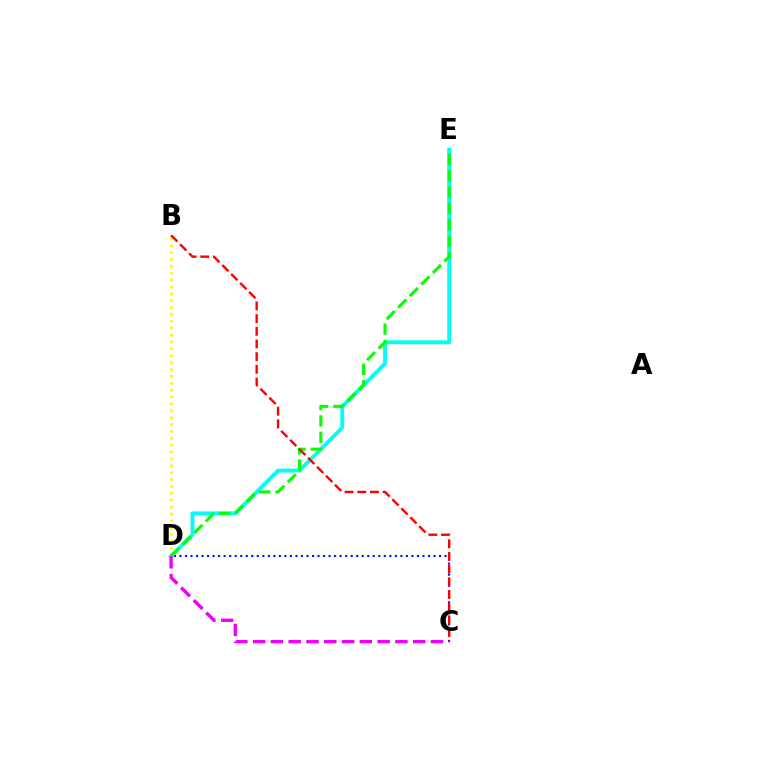{('C', 'D'): [{'color': '#0010ff', 'line_style': 'dotted', 'thickness': 1.5}, {'color': '#ee00ff', 'line_style': 'dashed', 'thickness': 2.42}], ('B', 'D'): [{'color': '#fcf500', 'line_style': 'dotted', 'thickness': 1.87}], ('D', 'E'): [{'color': '#00fff6', 'line_style': 'solid', 'thickness': 2.77}, {'color': '#08ff00', 'line_style': 'dashed', 'thickness': 2.22}], ('B', 'C'): [{'color': '#ff0000', 'line_style': 'dashed', 'thickness': 1.72}]}